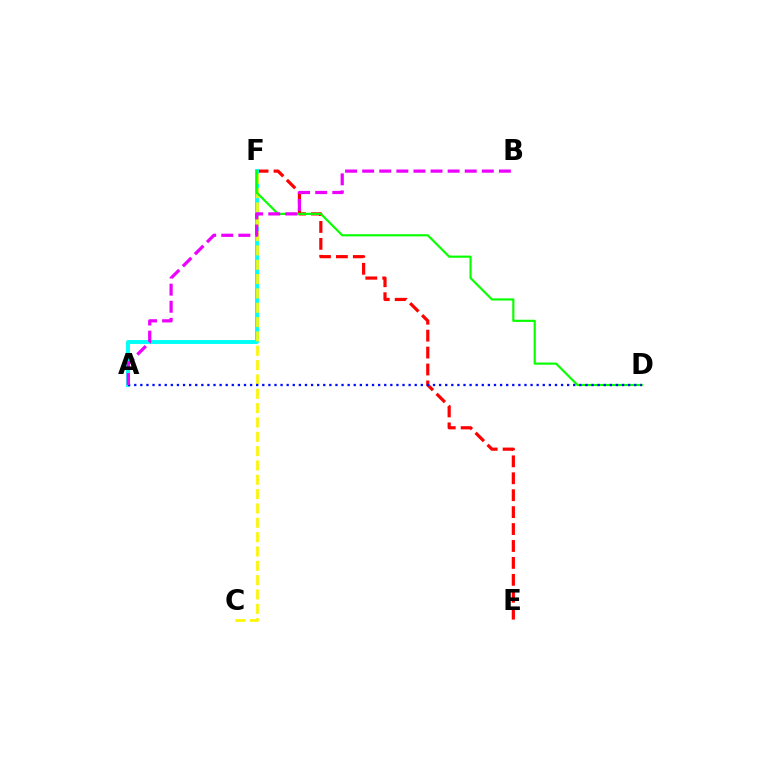{('E', 'F'): [{'color': '#ff0000', 'line_style': 'dashed', 'thickness': 2.3}], ('A', 'F'): [{'color': '#00fff6', 'line_style': 'solid', 'thickness': 2.81}], ('C', 'F'): [{'color': '#fcf500', 'line_style': 'dashed', 'thickness': 1.95}], ('D', 'F'): [{'color': '#08ff00', 'line_style': 'solid', 'thickness': 1.56}], ('A', 'D'): [{'color': '#0010ff', 'line_style': 'dotted', 'thickness': 1.66}], ('A', 'B'): [{'color': '#ee00ff', 'line_style': 'dashed', 'thickness': 2.32}]}